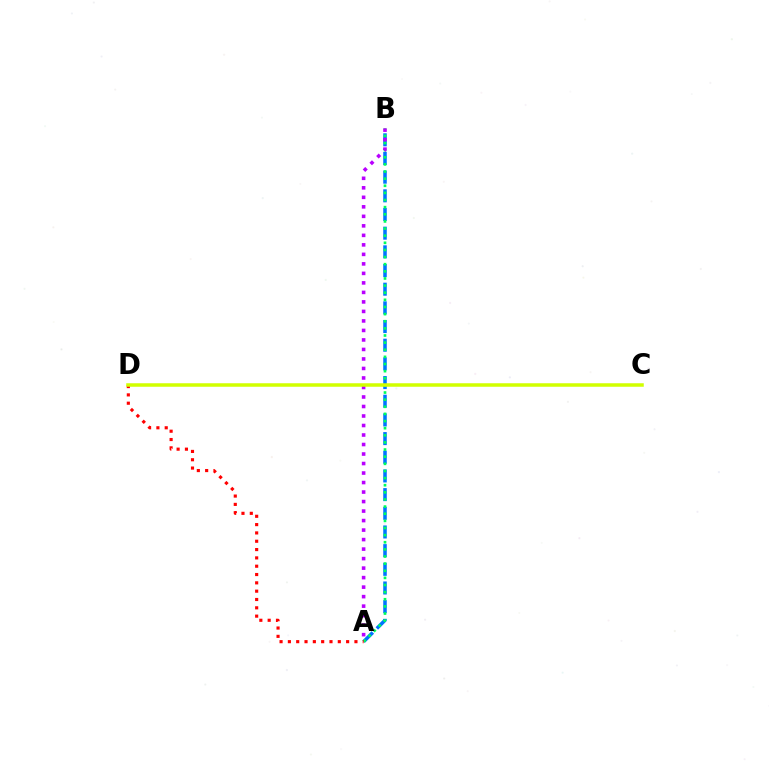{('A', 'B'): [{'color': '#0074ff', 'line_style': 'dashed', 'thickness': 2.54}, {'color': '#00ff5c', 'line_style': 'dotted', 'thickness': 1.94}, {'color': '#b900ff', 'line_style': 'dotted', 'thickness': 2.58}], ('A', 'D'): [{'color': '#ff0000', 'line_style': 'dotted', 'thickness': 2.26}], ('C', 'D'): [{'color': '#d1ff00', 'line_style': 'solid', 'thickness': 2.53}]}